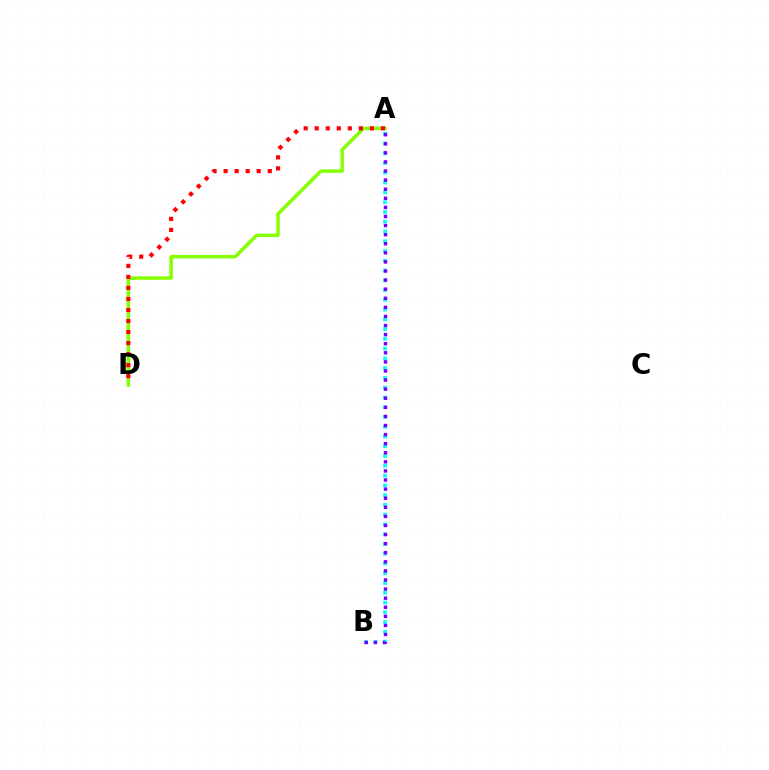{('A', 'D'): [{'color': '#84ff00', 'line_style': 'solid', 'thickness': 2.5}, {'color': '#ff0000', 'line_style': 'dotted', 'thickness': 3.0}], ('A', 'B'): [{'color': '#00fff6', 'line_style': 'dotted', 'thickness': 2.65}, {'color': '#7200ff', 'line_style': 'dotted', 'thickness': 2.47}]}